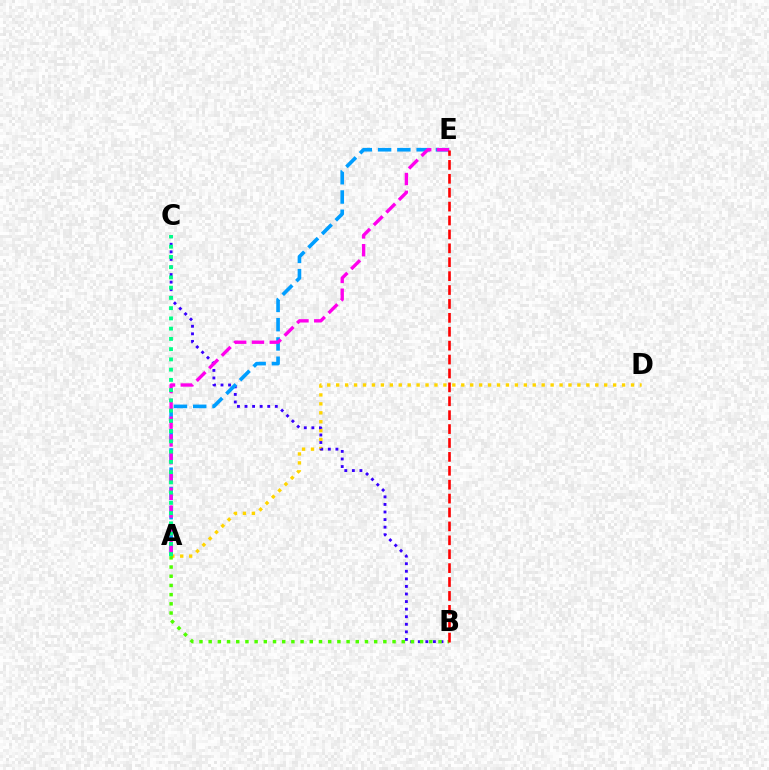{('A', 'D'): [{'color': '#ffd500', 'line_style': 'dotted', 'thickness': 2.43}], ('B', 'C'): [{'color': '#3700ff', 'line_style': 'dotted', 'thickness': 2.06}], ('A', 'E'): [{'color': '#009eff', 'line_style': 'dashed', 'thickness': 2.62}, {'color': '#ff00ed', 'line_style': 'dashed', 'thickness': 2.42}], ('A', 'C'): [{'color': '#00ff86', 'line_style': 'dotted', 'thickness': 2.78}], ('A', 'B'): [{'color': '#4fff00', 'line_style': 'dotted', 'thickness': 2.5}], ('B', 'E'): [{'color': '#ff0000', 'line_style': 'dashed', 'thickness': 1.89}]}